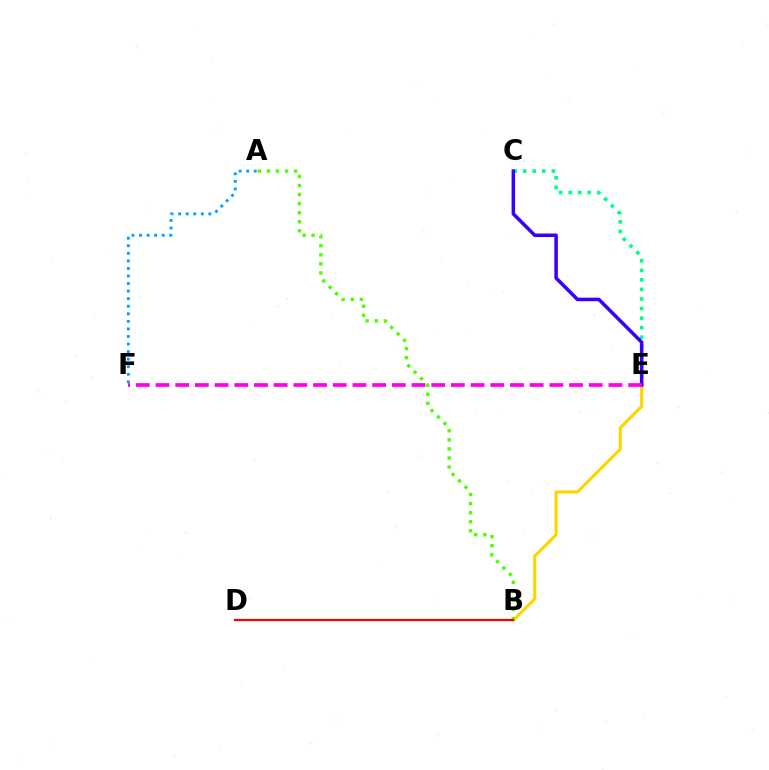{('B', 'E'): [{'color': '#ffd500', 'line_style': 'solid', 'thickness': 2.26}], ('A', 'B'): [{'color': '#4fff00', 'line_style': 'dotted', 'thickness': 2.47}], ('C', 'E'): [{'color': '#00ff86', 'line_style': 'dotted', 'thickness': 2.6}, {'color': '#3700ff', 'line_style': 'solid', 'thickness': 2.54}], ('A', 'F'): [{'color': '#009eff', 'line_style': 'dotted', 'thickness': 2.05}], ('E', 'F'): [{'color': '#ff00ed', 'line_style': 'dashed', 'thickness': 2.68}], ('B', 'D'): [{'color': '#ff0000', 'line_style': 'solid', 'thickness': 1.58}]}